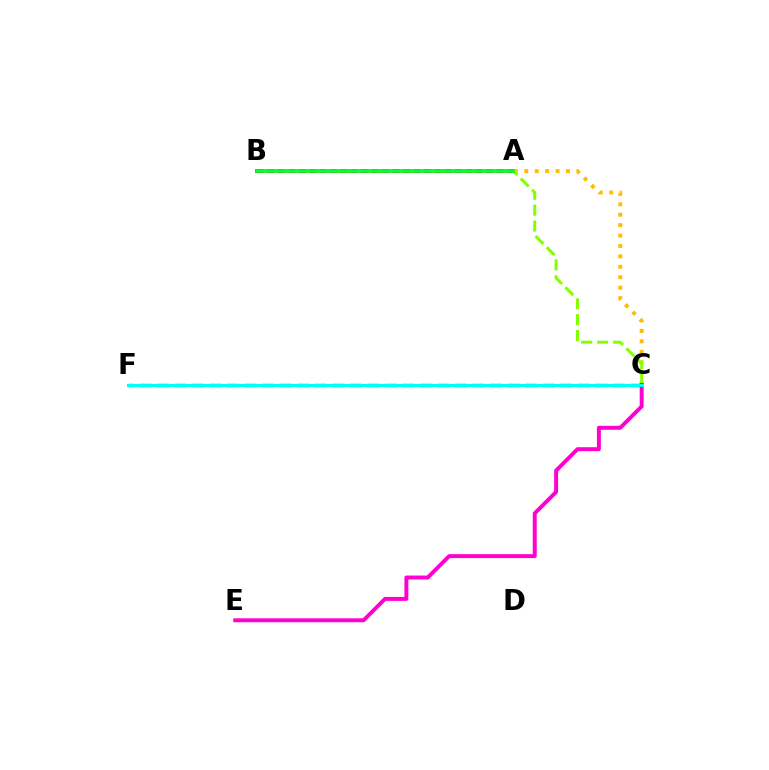{('A', 'B'): [{'color': '#ff0000', 'line_style': 'solid', 'thickness': 2.78}, {'color': '#004bff', 'line_style': 'dotted', 'thickness': 1.7}, {'color': '#00ff39', 'line_style': 'solid', 'thickness': 2.55}], ('B', 'C'): [{'color': '#ffbd00', 'line_style': 'dotted', 'thickness': 2.83}], ('A', 'C'): [{'color': '#84ff00', 'line_style': 'dashed', 'thickness': 2.16}], ('C', 'E'): [{'color': '#ff00cf', 'line_style': 'solid', 'thickness': 2.84}], ('C', 'F'): [{'color': '#7200ff', 'line_style': 'dashed', 'thickness': 2.38}, {'color': '#00fff6', 'line_style': 'solid', 'thickness': 2.16}]}